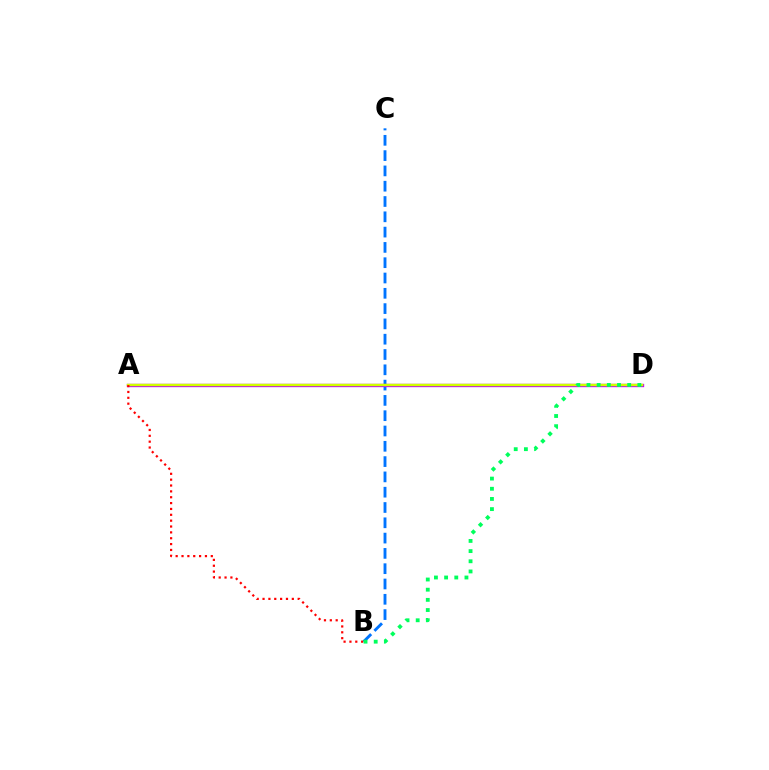{('B', 'C'): [{'color': '#0074ff', 'line_style': 'dashed', 'thickness': 2.08}], ('A', 'D'): [{'color': '#b900ff', 'line_style': 'solid', 'thickness': 2.4}, {'color': '#d1ff00', 'line_style': 'solid', 'thickness': 1.78}], ('A', 'B'): [{'color': '#ff0000', 'line_style': 'dotted', 'thickness': 1.59}], ('B', 'D'): [{'color': '#00ff5c', 'line_style': 'dotted', 'thickness': 2.76}]}